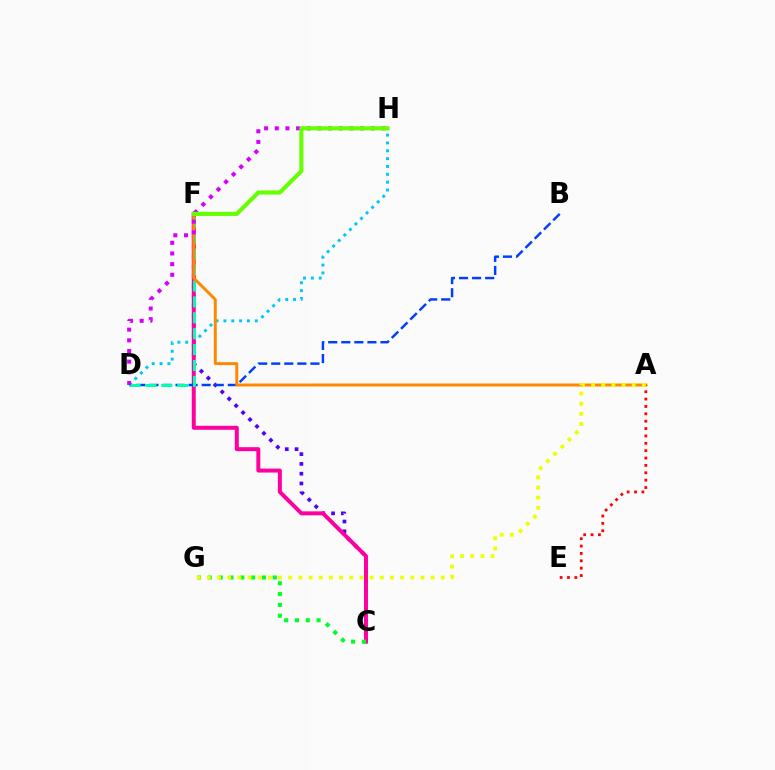{('D', 'H'): [{'color': '#00c7ff', 'line_style': 'dotted', 'thickness': 2.13}, {'color': '#d600ff', 'line_style': 'dotted', 'thickness': 2.9}], ('C', 'F'): [{'color': '#4f00ff', 'line_style': 'dotted', 'thickness': 2.66}, {'color': '#ff00a0', 'line_style': 'solid', 'thickness': 2.87}], ('B', 'D'): [{'color': '#003fff', 'line_style': 'dashed', 'thickness': 1.77}], ('D', 'F'): [{'color': '#00ffaf', 'line_style': 'dashed', 'thickness': 2.16}], ('C', 'G'): [{'color': '#00ff27', 'line_style': 'dotted', 'thickness': 2.94}], ('A', 'F'): [{'color': '#ff8800', 'line_style': 'solid', 'thickness': 2.13}], ('A', 'E'): [{'color': '#ff0000', 'line_style': 'dotted', 'thickness': 2.0}], ('F', 'H'): [{'color': '#66ff00', 'line_style': 'solid', 'thickness': 2.95}], ('A', 'G'): [{'color': '#eeff00', 'line_style': 'dotted', 'thickness': 2.76}]}